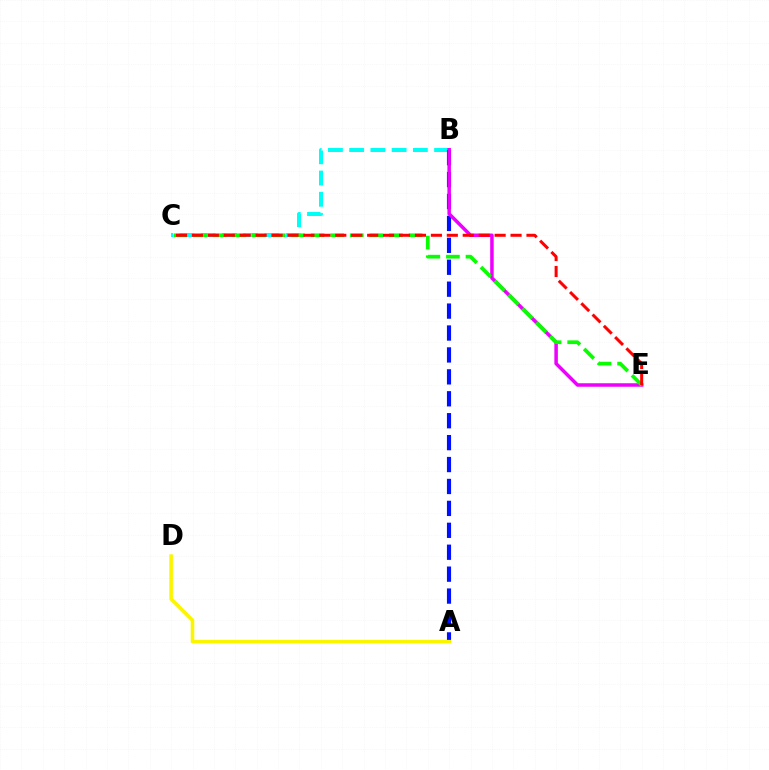{('B', 'C'): [{'color': '#00fff6', 'line_style': 'dashed', 'thickness': 2.88}], ('A', 'B'): [{'color': '#0010ff', 'line_style': 'dashed', 'thickness': 2.98}], ('B', 'E'): [{'color': '#ee00ff', 'line_style': 'solid', 'thickness': 2.52}], ('C', 'E'): [{'color': '#08ff00', 'line_style': 'dashed', 'thickness': 2.66}, {'color': '#ff0000', 'line_style': 'dashed', 'thickness': 2.16}], ('A', 'D'): [{'color': '#fcf500', 'line_style': 'solid', 'thickness': 2.59}]}